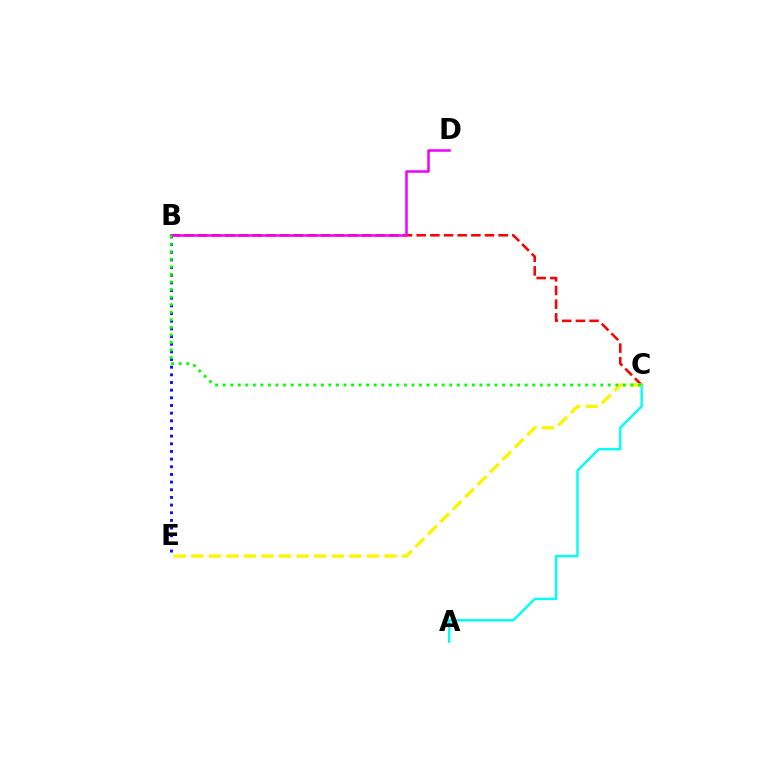{('B', 'E'): [{'color': '#0010ff', 'line_style': 'dotted', 'thickness': 2.08}], ('A', 'C'): [{'color': '#00fff6', 'line_style': 'solid', 'thickness': 1.74}], ('B', 'C'): [{'color': '#ff0000', 'line_style': 'dashed', 'thickness': 1.86}, {'color': '#08ff00', 'line_style': 'dotted', 'thickness': 2.05}], ('C', 'E'): [{'color': '#fcf500', 'line_style': 'dashed', 'thickness': 2.38}], ('B', 'D'): [{'color': '#ee00ff', 'line_style': 'solid', 'thickness': 1.81}]}